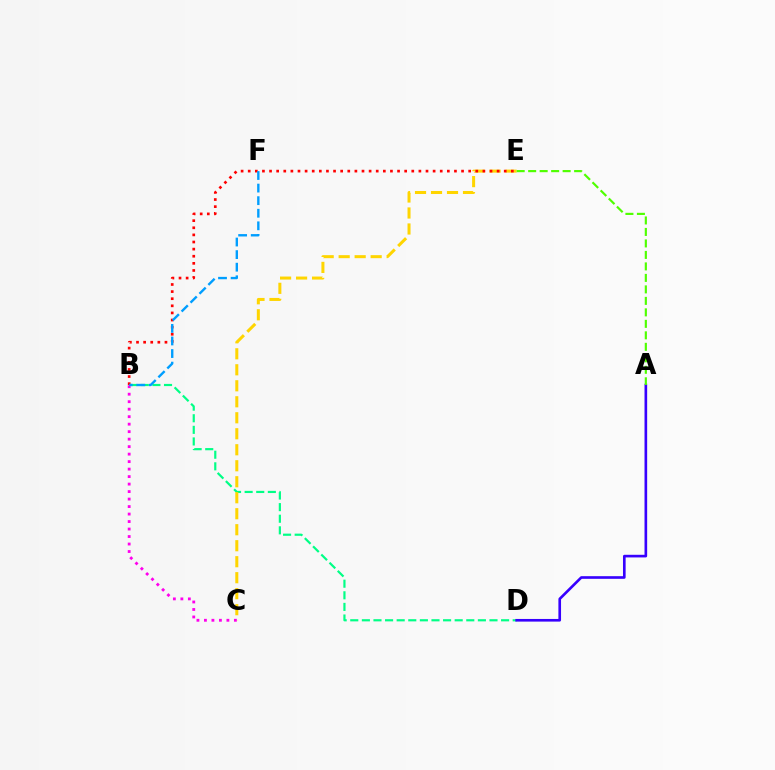{('B', 'D'): [{'color': '#00ff86', 'line_style': 'dashed', 'thickness': 1.58}], ('C', 'E'): [{'color': '#ffd500', 'line_style': 'dashed', 'thickness': 2.17}], ('B', 'C'): [{'color': '#ff00ed', 'line_style': 'dotted', 'thickness': 2.04}], ('B', 'E'): [{'color': '#ff0000', 'line_style': 'dotted', 'thickness': 1.93}], ('A', 'D'): [{'color': '#3700ff', 'line_style': 'solid', 'thickness': 1.9}], ('B', 'F'): [{'color': '#009eff', 'line_style': 'dashed', 'thickness': 1.71}], ('A', 'E'): [{'color': '#4fff00', 'line_style': 'dashed', 'thickness': 1.56}]}